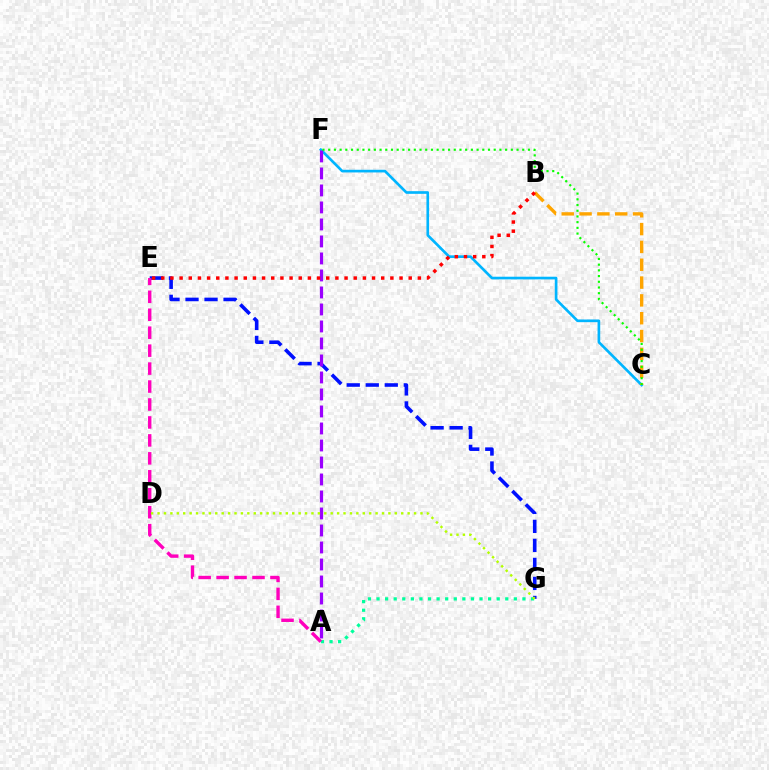{('C', 'F'): [{'color': '#00b5ff', 'line_style': 'solid', 'thickness': 1.92}, {'color': '#08ff00', 'line_style': 'dotted', 'thickness': 1.55}], ('E', 'G'): [{'color': '#0010ff', 'line_style': 'dashed', 'thickness': 2.58}], ('B', 'C'): [{'color': '#ffa500', 'line_style': 'dashed', 'thickness': 2.42}], ('A', 'F'): [{'color': '#9b00ff', 'line_style': 'dashed', 'thickness': 2.31}], ('A', 'G'): [{'color': '#00ff9d', 'line_style': 'dotted', 'thickness': 2.33}], ('A', 'E'): [{'color': '#ff00bd', 'line_style': 'dashed', 'thickness': 2.44}], ('B', 'E'): [{'color': '#ff0000', 'line_style': 'dotted', 'thickness': 2.49}], ('D', 'G'): [{'color': '#b3ff00', 'line_style': 'dotted', 'thickness': 1.74}]}